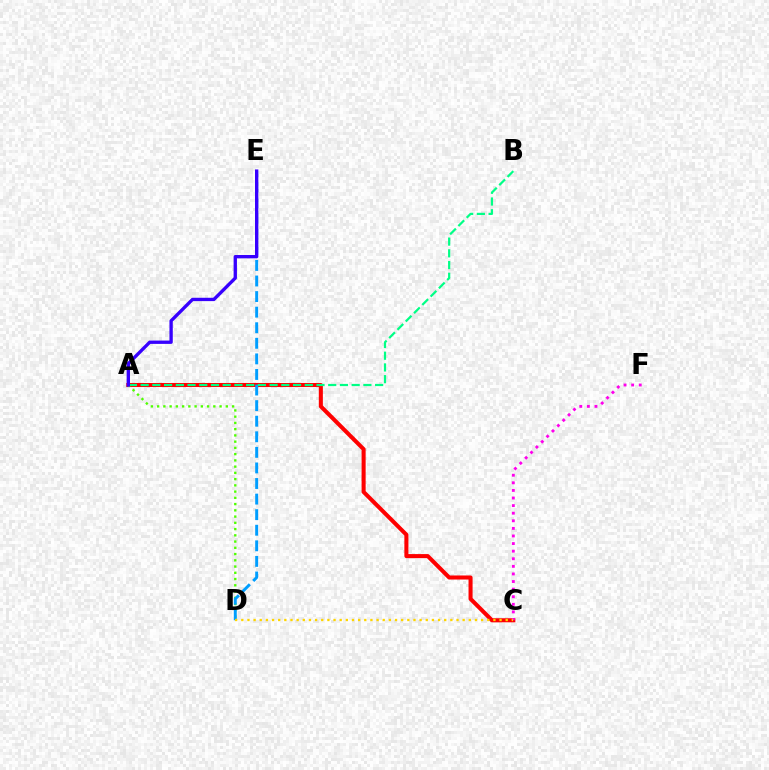{('A', 'C'): [{'color': '#ff0000', 'line_style': 'solid', 'thickness': 2.92}], ('A', 'D'): [{'color': '#4fff00', 'line_style': 'dotted', 'thickness': 1.7}], ('D', 'E'): [{'color': '#009eff', 'line_style': 'dashed', 'thickness': 2.12}], ('A', 'B'): [{'color': '#00ff86', 'line_style': 'dashed', 'thickness': 1.59}], ('C', 'F'): [{'color': '#ff00ed', 'line_style': 'dotted', 'thickness': 2.06}], ('A', 'E'): [{'color': '#3700ff', 'line_style': 'solid', 'thickness': 2.4}], ('C', 'D'): [{'color': '#ffd500', 'line_style': 'dotted', 'thickness': 1.67}]}